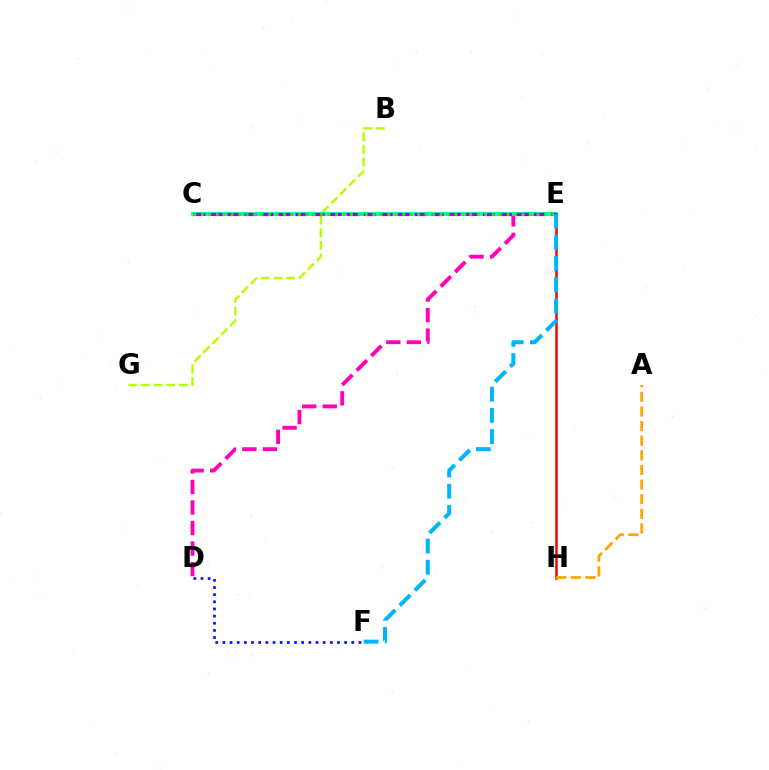{('D', 'E'): [{'color': '#ff00bd', 'line_style': 'dashed', 'thickness': 2.79}], ('B', 'G'): [{'color': '#b3ff00', 'line_style': 'dashed', 'thickness': 1.71}], ('C', 'E'): [{'color': '#00ff9d', 'line_style': 'solid', 'thickness': 2.74}, {'color': '#9b00ff', 'line_style': 'dashed', 'thickness': 2.31}, {'color': '#08ff00', 'line_style': 'dotted', 'thickness': 2.03}], ('D', 'F'): [{'color': '#0010ff', 'line_style': 'dotted', 'thickness': 1.94}], ('E', 'H'): [{'color': '#ff0000', 'line_style': 'solid', 'thickness': 1.81}], ('E', 'F'): [{'color': '#00b5ff', 'line_style': 'dashed', 'thickness': 2.88}], ('A', 'H'): [{'color': '#ffa500', 'line_style': 'dashed', 'thickness': 1.99}]}